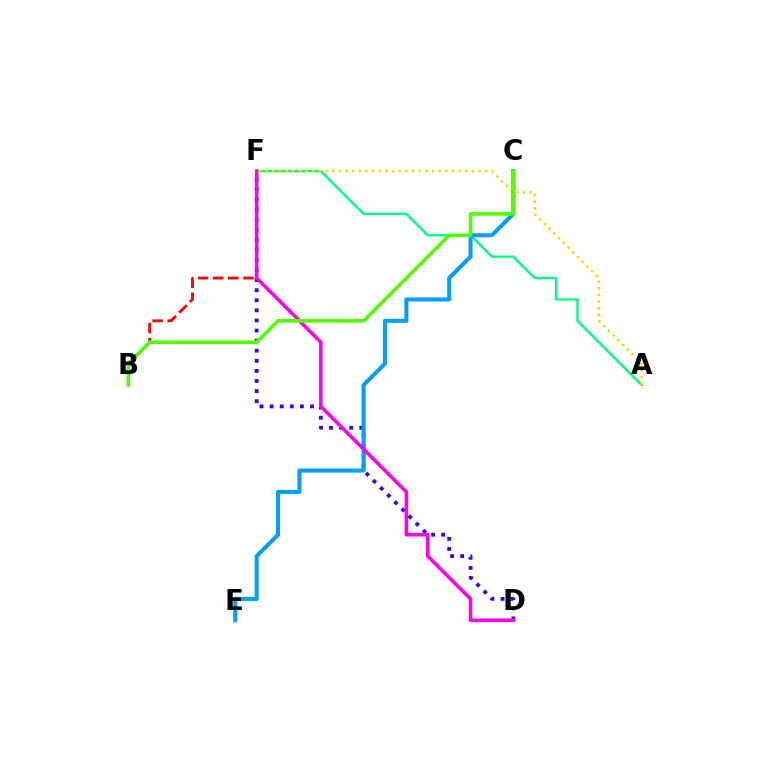{('A', 'F'): [{'color': '#00ff86', 'line_style': 'solid', 'thickness': 1.77}, {'color': '#ffd500', 'line_style': 'dotted', 'thickness': 1.81}], ('D', 'F'): [{'color': '#3700ff', 'line_style': 'dotted', 'thickness': 2.74}, {'color': '#ff00ed', 'line_style': 'solid', 'thickness': 2.57}], ('B', 'F'): [{'color': '#ff0000', 'line_style': 'dashed', 'thickness': 2.06}], ('C', 'E'): [{'color': '#009eff', 'line_style': 'solid', 'thickness': 2.91}], ('B', 'C'): [{'color': '#4fff00', 'line_style': 'solid', 'thickness': 2.59}]}